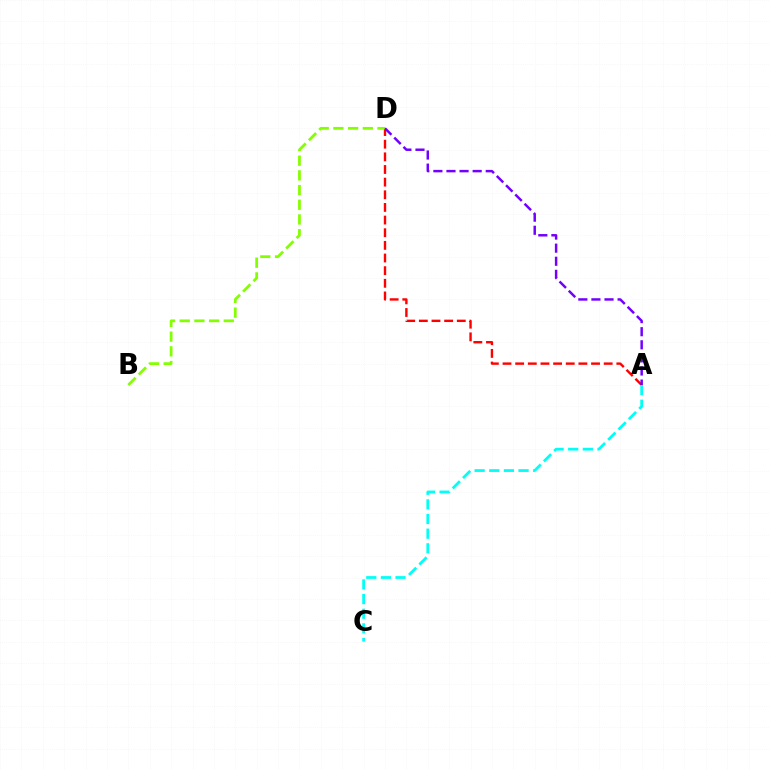{('A', 'D'): [{'color': '#ff0000', 'line_style': 'dashed', 'thickness': 1.72}, {'color': '#7200ff', 'line_style': 'dashed', 'thickness': 1.78}], ('A', 'C'): [{'color': '#00fff6', 'line_style': 'dashed', 'thickness': 1.99}], ('B', 'D'): [{'color': '#84ff00', 'line_style': 'dashed', 'thickness': 2.0}]}